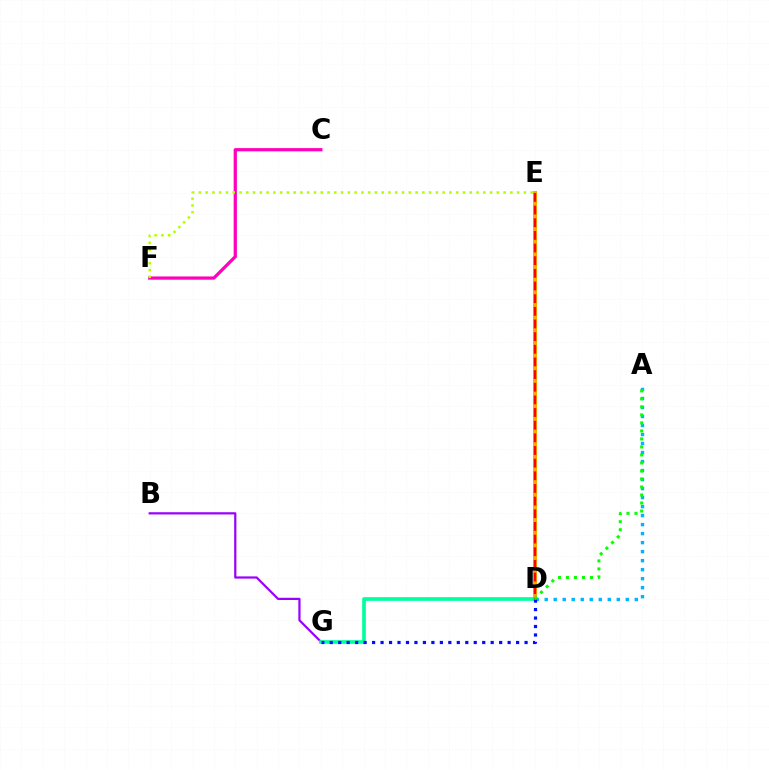{('D', 'E'): [{'color': '#ffa500', 'line_style': 'solid', 'thickness': 2.89}, {'color': '#ff0000', 'line_style': 'dashed', 'thickness': 1.72}], ('B', 'G'): [{'color': '#9b00ff', 'line_style': 'solid', 'thickness': 1.6}], ('C', 'F'): [{'color': '#ff00bd', 'line_style': 'solid', 'thickness': 2.32}], ('A', 'D'): [{'color': '#00b5ff', 'line_style': 'dotted', 'thickness': 2.45}, {'color': '#08ff00', 'line_style': 'dotted', 'thickness': 2.18}], ('D', 'G'): [{'color': '#00ff9d', 'line_style': 'solid', 'thickness': 2.63}, {'color': '#0010ff', 'line_style': 'dotted', 'thickness': 2.3}], ('E', 'F'): [{'color': '#b3ff00', 'line_style': 'dotted', 'thickness': 1.84}]}